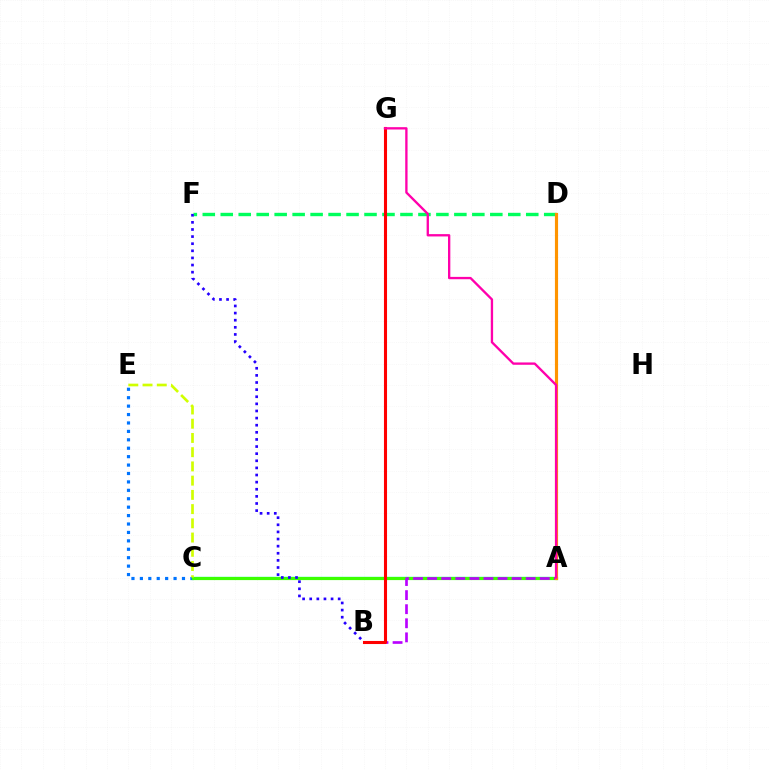{('C', 'E'): [{'color': '#0074ff', 'line_style': 'dotted', 'thickness': 2.29}, {'color': '#d1ff00', 'line_style': 'dashed', 'thickness': 1.93}], ('A', 'C'): [{'color': '#00fff6', 'line_style': 'solid', 'thickness': 1.62}, {'color': '#3dff00', 'line_style': 'solid', 'thickness': 2.29}], ('A', 'B'): [{'color': '#b900ff', 'line_style': 'dashed', 'thickness': 1.91}], ('D', 'F'): [{'color': '#00ff5c', 'line_style': 'dashed', 'thickness': 2.44}], ('A', 'D'): [{'color': '#ff9400', 'line_style': 'solid', 'thickness': 2.27}], ('B', 'G'): [{'color': '#ff0000', 'line_style': 'solid', 'thickness': 2.21}], ('B', 'F'): [{'color': '#2500ff', 'line_style': 'dotted', 'thickness': 1.93}], ('A', 'G'): [{'color': '#ff00ac', 'line_style': 'solid', 'thickness': 1.68}]}